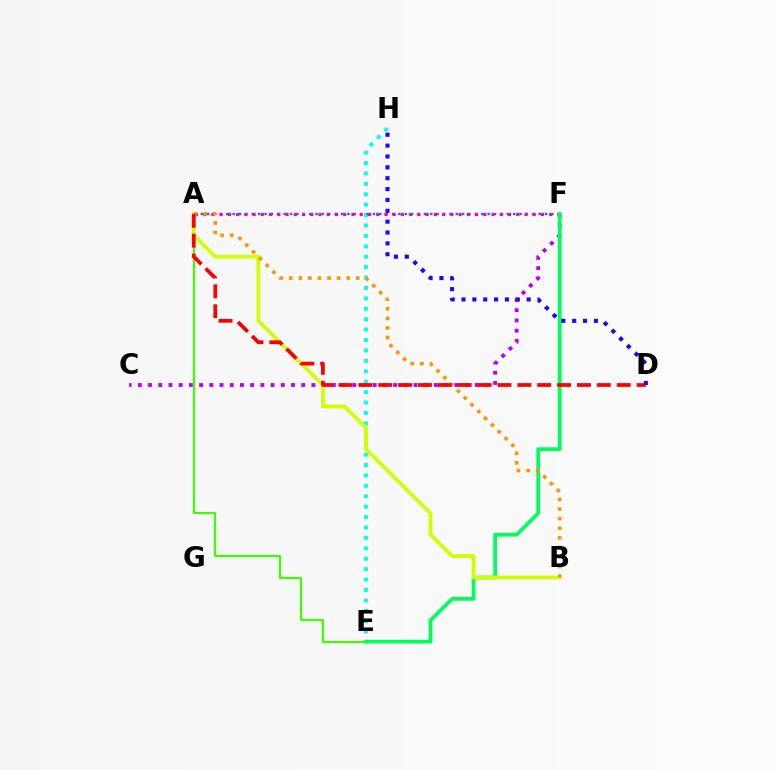{('C', 'F'): [{'color': '#b900ff', 'line_style': 'dotted', 'thickness': 2.77}], ('E', 'H'): [{'color': '#00fff6', 'line_style': 'dotted', 'thickness': 2.83}], ('A', 'F'): [{'color': '#0074ff', 'line_style': 'dotted', 'thickness': 1.73}, {'color': '#ff00ac', 'line_style': 'dotted', 'thickness': 2.24}], ('A', 'E'): [{'color': '#3dff00', 'line_style': 'solid', 'thickness': 1.57}], ('E', 'F'): [{'color': '#00ff5c', 'line_style': 'solid', 'thickness': 2.7}], ('A', 'B'): [{'color': '#d1ff00', 'line_style': 'solid', 'thickness': 2.7}, {'color': '#ff9400', 'line_style': 'dotted', 'thickness': 2.6}], ('A', 'D'): [{'color': '#ff0000', 'line_style': 'dashed', 'thickness': 2.7}], ('D', 'H'): [{'color': '#2500ff', 'line_style': 'dotted', 'thickness': 2.95}]}